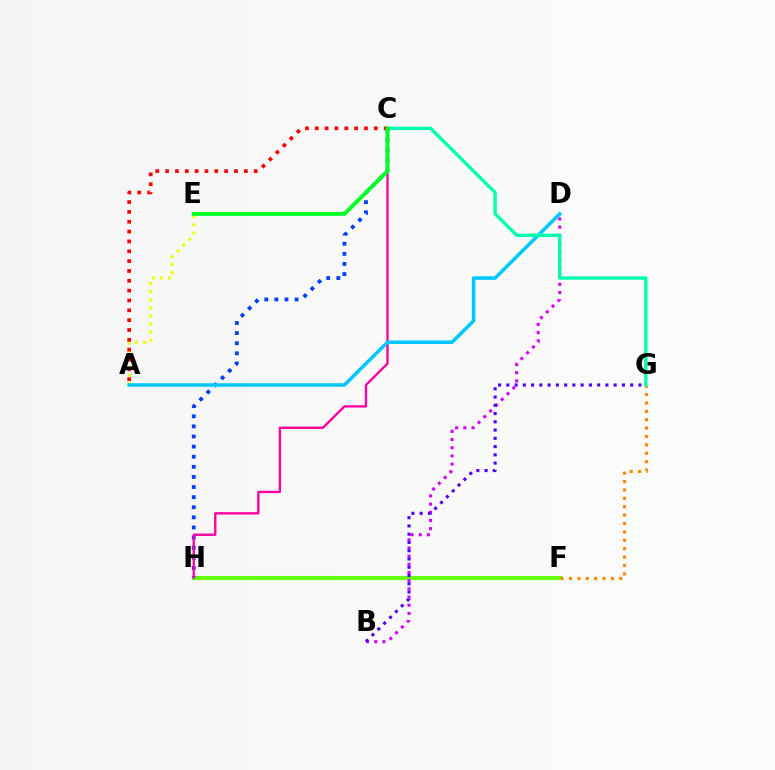{('F', 'H'): [{'color': '#66ff00', 'line_style': 'solid', 'thickness': 3.0}], ('B', 'D'): [{'color': '#d600ff', 'line_style': 'dotted', 'thickness': 2.22}], ('C', 'H'): [{'color': '#003fff', 'line_style': 'dotted', 'thickness': 2.75}, {'color': '#ff00a0', 'line_style': 'solid', 'thickness': 1.69}], ('A', 'E'): [{'color': '#eeff00', 'line_style': 'dotted', 'thickness': 2.2}], ('B', 'G'): [{'color': '#4f00ff', 'line_style': 'dotted', 'thickness': 2.24}], ('A', 'C'): [{'color': '#ff0000', 'line_style': 'dotted', 'thickness': 2.67}], ('F', 'G'): [{'color': '#ff8800', 'line_style': 'dotted', 'thickness': 2.28}], ('A', 'D'): [{'color': '#00c7ff', 'line_style': 'solid', 'thickness': 2.56}], ('C', 'G'): [{'color': '#00ffaf', 'line_style': 'solid', 'thickness': 2.44}], ('C', 'E'): [{'color': '#00ff27', 'line_style': 'solid', 'thickness': 2.86}]}